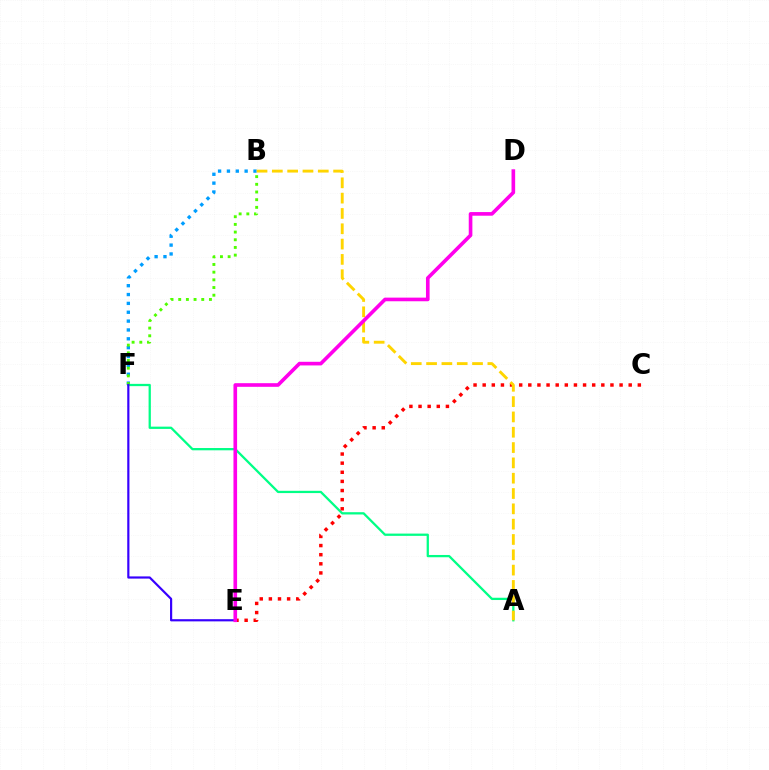{('B', 'F'): [{'color': '#009eff', 'line_style': 'dotted', 'thickness': 2.41}, {'color': '#4fff00', 'line_style': 'dotted', 'thickness': 2.09}], ('A', 'F'): [{'color': '#00ff86', 'line_style': 'solid', 'thickness': 1.64}], ('C', 'E'): [{'color': '#ff0000', 'line_style': 'dotted', 'thickness': 2.48}], ('E', 'F'): [{'color': '#3700ff', 'line_style': 'solid', 'thickness': 1.57}], ('A', 'B'): [{'color': '#ffd500', 'line_style': 'dashed', 'thickness': 2.08}], ('D', 'E'): [{'color': '#ff00ed', 'line_style': 'solid', 'thickness': 2.62}]}